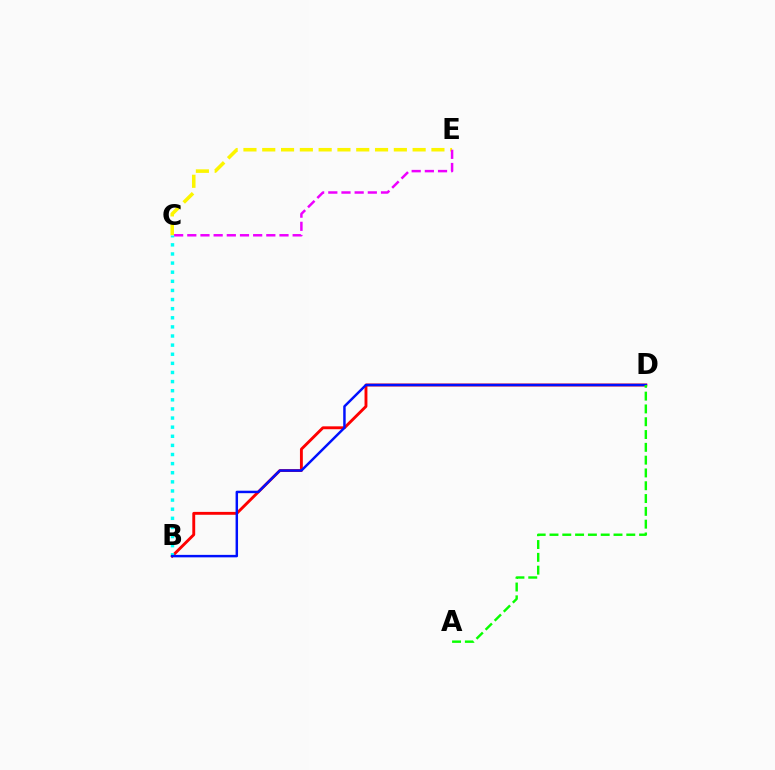{('C', 'E'): [{'color': '#fcf500', 'line_style': 'dashed', 'thickness': 2.55}, {'color': '#ee00ff', 'line_style': 'dashed', 'thickness': 1.79}], ('B', 'D'): [{'color': '#ff0000', 'line_style': 'solid', 'thickness': 2.08}, {'color': '#0010ff', 'line_style': 'solid', 'thickness': 1.77}], ('B', 'C'): [{'color': '#00fff6', 'line_style': 'dotted', 'thickness': 2.48}], ('A', 'D'): [{'color': '#08ff00', 'line_style': 'dashed', 'thickness': 1.74}]}